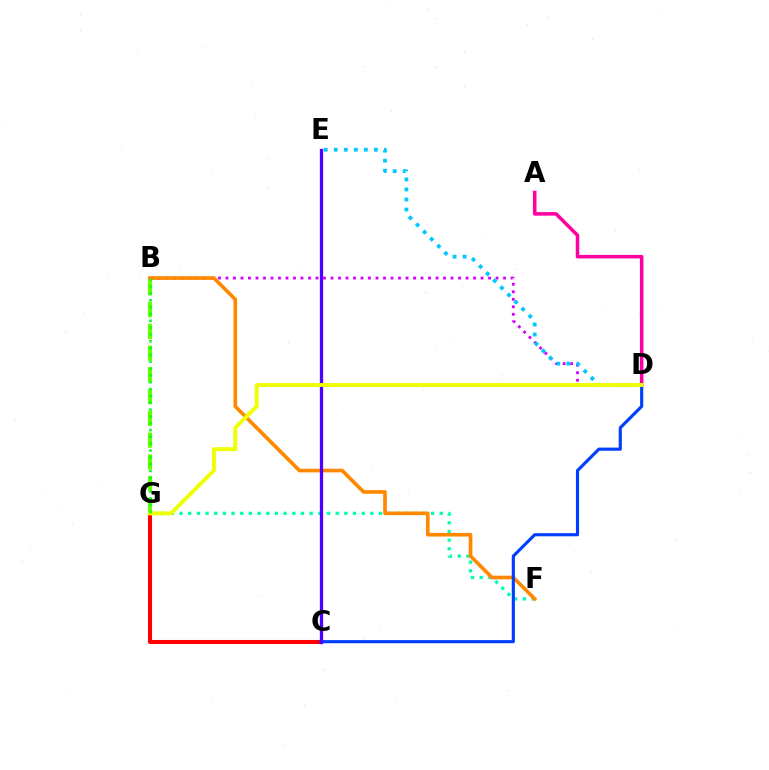{('B', 'D'): [{'color': '#d600ff', 'line_style': 'dotted', 'thickness': 2.04}], ('C', 'G'): [{'color': '#ff0000', 'line_style': 'solid', 'thickness': 2.92}], ('F', 'G'): [{'color': '#00ffaf', 'line_style': 'dotted', 'thickness': 2.36}], ('B', 'F'): [{'color': '#ff8800', 'line_style': 'solid', 'thickness': 2.63}], ('D', 'E'): [{'color': '#00c7ff', 'line_style': 'dotted', 'thickness': 2.73}], ('B', 'G'): [{'color': '#66ff00', 'line_style': 'dashed', 'thickness': 2.96}, {'color': '#00ff27', 'line_style': 'dotted', 'thickness': 1.86}], ('C', 'D'): [{'color': '#003fff', 'line_style': 'solid', 'thickness': 2.26}], ('A', 'D'): [{'color': '#ff00a0', 'line_style': 'solid', 'thickness': 2.54}], ('C', 'E'): [{'color': '#4f00ff', 'line_style': 'solid', 'thickness': 2.37}], ('D', 'G'): [{'color': '#eeff00', 'line_style': 'solid', 'thickness': 2.8}]}